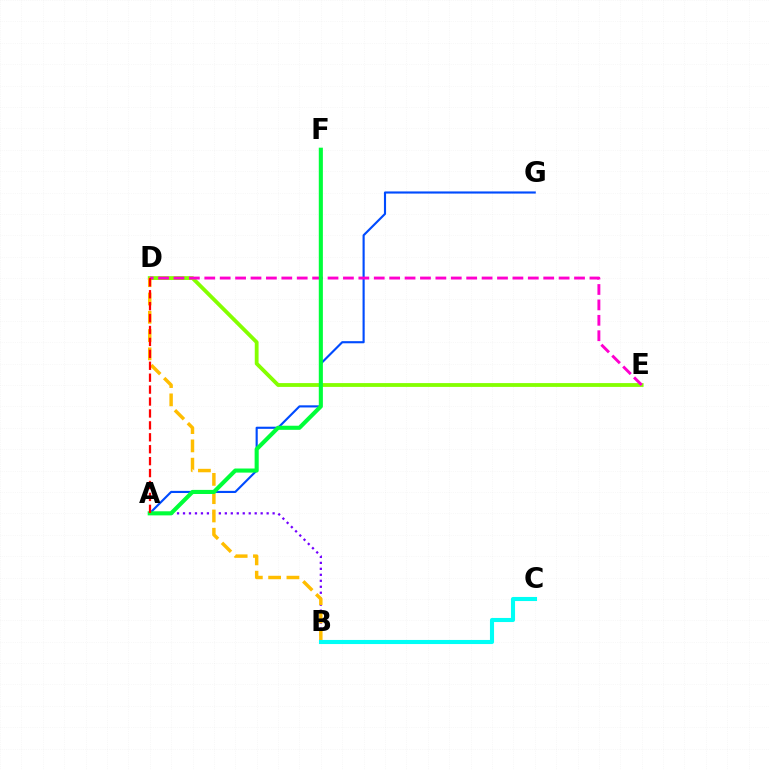{('A', 'G'): [{'color': '#004bff', 'line_style': 'solid', 'thickness': 1.54}], ('A', 'B'): [{'color': '#7200ff', 'line_style': 'dotted', 'thickness': 1.62}], ('D', 'E'): [{'color': '#84ff00', 'line_style': 'solid', 'thickness': 2.74}, {'color': '#ff00cf', 'line_style': 'dashed', 'thickness': 2.09}], ('B', 'D'): [{'color': '#ffbd00', 'line_style': 'dashed', 'thickness': 2.48}], ('A', 'F'): [{'color': '#00ff39', 'line_style': 'solid', 'thickness': 2.95}], ('B', 'C'): [{'color': '#00fff6', 'line_style': 'solid', 'thickness': 2.95}], ('A', 'D'): [{'color': '#ff0000', 'line_style': 'dashed', 'thickness': 1.62}]}